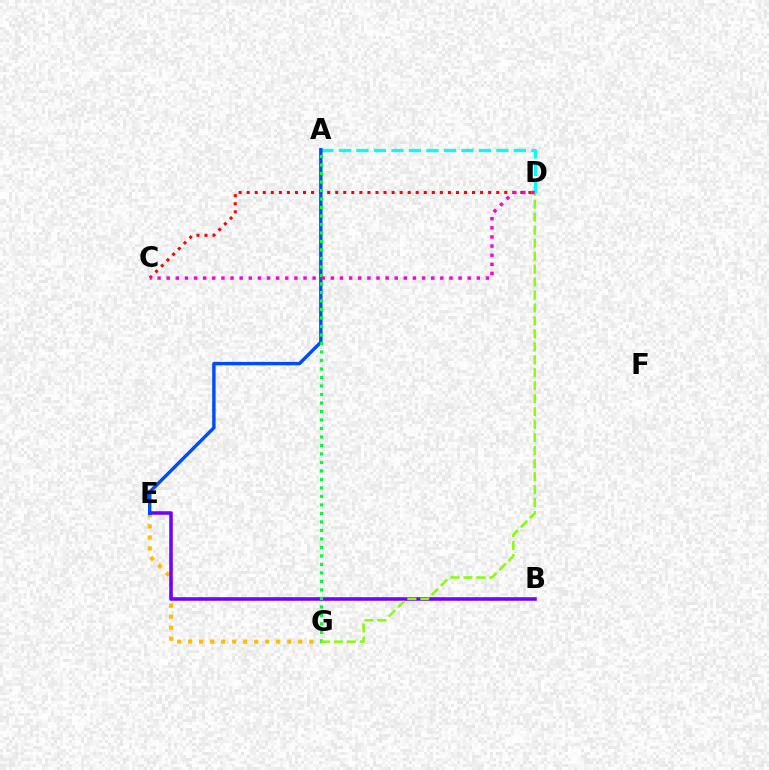{('E', 'G'): [{'color': '#ffbd00', 'line_style': 'dotted', 'thickness': 2.99}], ('C', 'D'): [{'color': '#ff0000', 'line_style': 'dotted', 'thickness': 2.19}, {'color': '#ff00cf', 'line_style': 'dotted', 'thickness': 2.48}], ('A', 'D'): [{'color': '#00fff6', 'line_style': 'dashed', 'thickness': 2.38}], ('B', 'E'): [{'color': '#7200ff', 'line_style': 'solid', 'thickness': 2.55}], ('A', 'E'): [{'color': '#004bff', 'line_style': 'solid', 'thickness': 2.45}], ('A', 'G'): [{'color': '#00ff39', 'line_style': 'dotted', 'thickness': 2.31}], ('D', 'G'): [{'color': '#84ff00', 'line_style': 'dashed', 'thickness': 1.76}]}